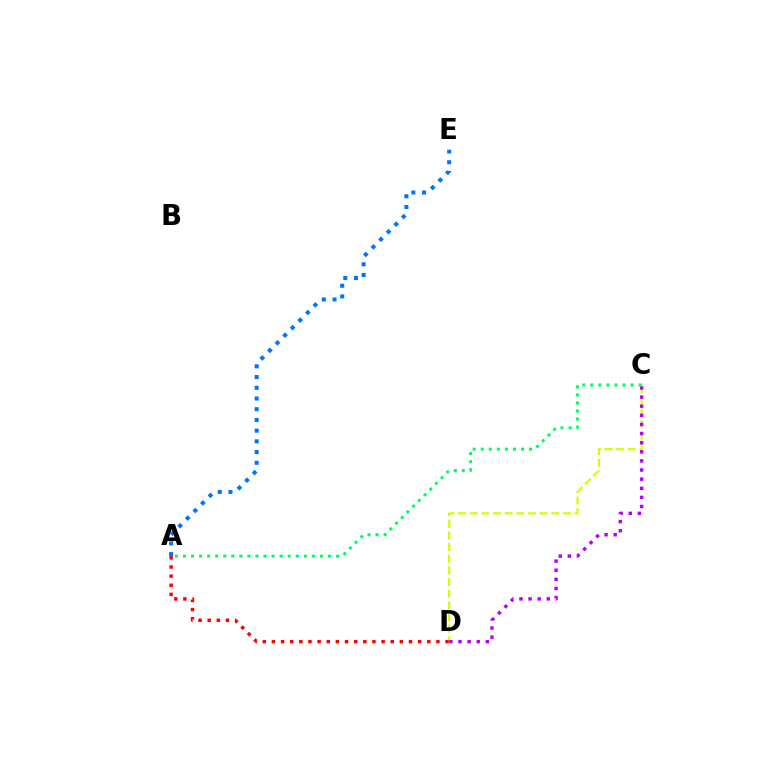{('A', 'E'): [{'color': '#0074ff', 'line_style': 'dotted', 'thickness': 2.91}], ('C', 'D'): [{'color': '#d1ff00', 'line_style': 'dashed', 'thickness': 1.58}, {'color': '#b900ff', 'line_style': 'dotted', 'thickness': 2.48}], ('A', 'D'): [{'color': '#ff0000', 'line_style': 'dotted', 'thickness': 2.48}], ('A', 'C'): [{'color': '#00ff5c', 'line_style': 'dotted', 'thickness': 2.19}]}